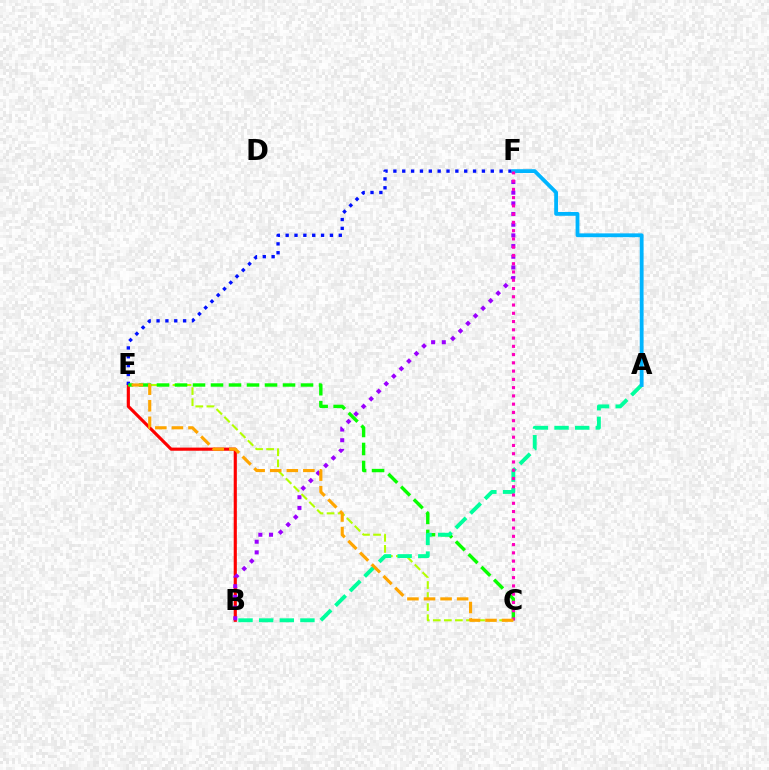{('B', 'E'): [{'color': '#ff0000', 'line_style': 'solid', 'thickness': 2.26}], ('B', 'F'): [{'color': '#9b00ff', 'line_style': 'dotted', 'thickness': 2.9}], ('C', 'E'): [{'color': '#b3ff00', 'line_style': 'dashed', 'thickness': 1.5}, {'color': '#08ff00', 'line_style': 'dashed', 'thickness': 2.45}, {'color': '#ffa500', 'line_style': 'dashed', 'thickness': 2.25}], ('E', 'F'): [{'color': '#0010ff', 'line_style': 'dotted', 'thickness': 2.41}], ('A', 'B'): [{'color': '#00ff9d', 'line_style': 'dashed', 'thickness': 2.8}], ('A', 'F'): [{'color': '#00b5ff', 'line_style': 'solid', 'thickness': 2.74}], ('C', 'F'): [{'color': '#ff00bd', 'line_style': 'dotted', 'thickness': 2.24}]}